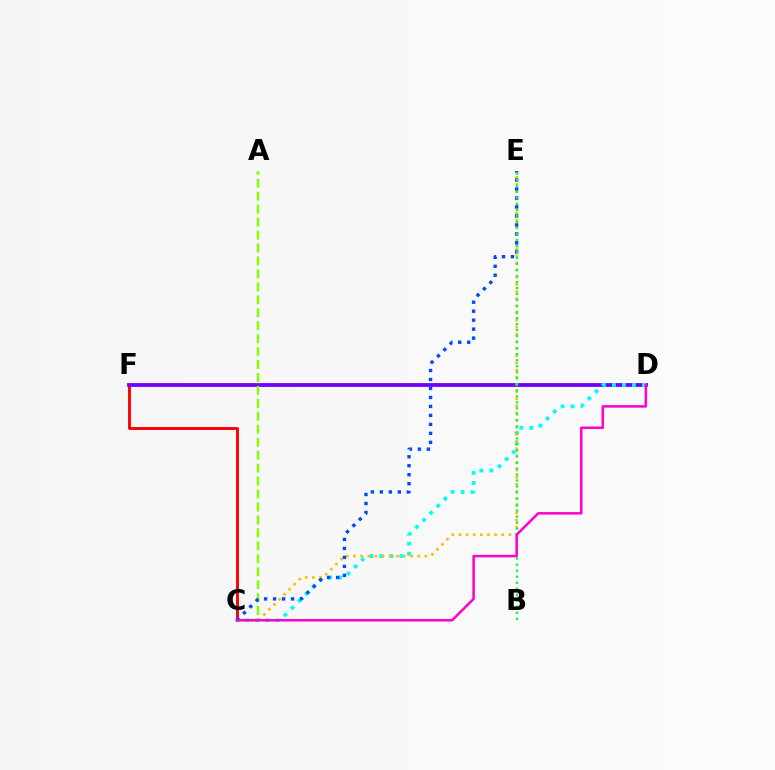{('C', 'F'): [{'color': '#ff0000', 'line_style': 'solid', 'thickness': 2.1}], ('D', 'F'): [{'color': '#7200ff', 'line_style': 'solid', 'thickness': 2.75}], ('A', 'C'): [{'color': '#84ff00', 'line_style': 'dashed', 'thickness': 1.76}], ('C', 'D'): [{'color': '#00fff6', 'line_style': 'dotted', 'thickness': 2.72}, {'color': '#ff00cf', 'line_style': 'solid', 'thickness': 1.81}], ('C', 'E'): [{'color': '#ffbd00', 'line_style': 'dotted', 'thickness': 1.94}, {'color': '#004bff', 'line_style': 'dotted', 'thickness': 2.44}], ('B', 'E'): [{'color': '#00ff39', 'line_style': 'dotted', 'thickness': 1.63}]}